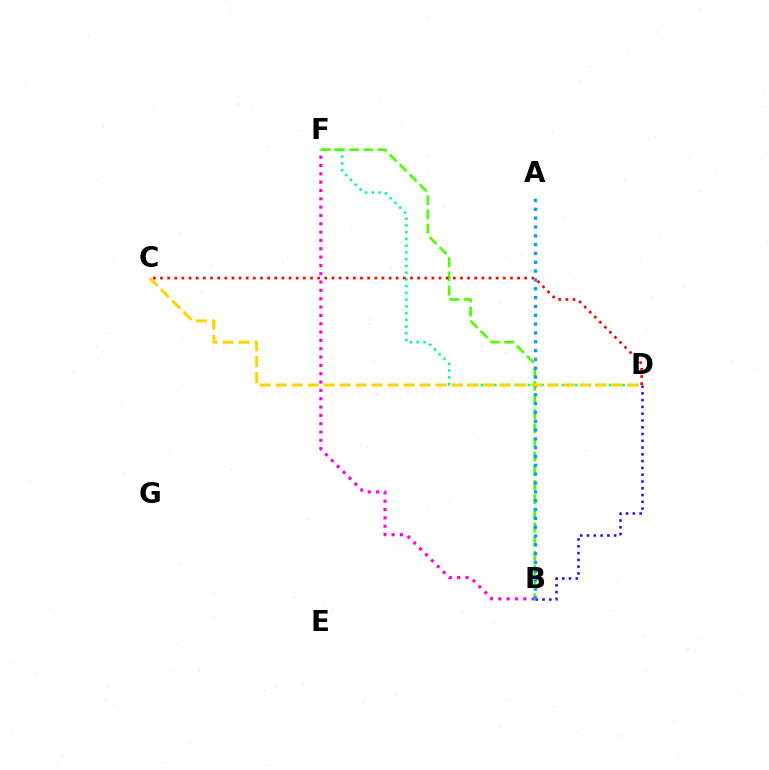{('D', 'F'): [{'color': '#00ff86', 'line_style': 'dotted', 'thickness': 1.83}], ('B', 'F'): [{'color': '#ff00ed', 'line_style': 'dotted', 'thickness': 2.26}, {'color': '#4fff00', 'line_style': 'dashed', 'thickness': 1.92}], ('B', 'D'): [{'color': '#3700ff', 'line_style': 'dotted', 'thickness': 1.84}], ('A', 'B'): [{'color': '#009eff', 'line_style': 'dotted', 'thickness': 2.4}], ('C', 'D'): [{'color': '#ffd500', 'line_style': 'dashed', 'thickness': 2.17}, {'color': '#ff0000', 'line_style': 'dotted', 'thickness': 1.94}]}